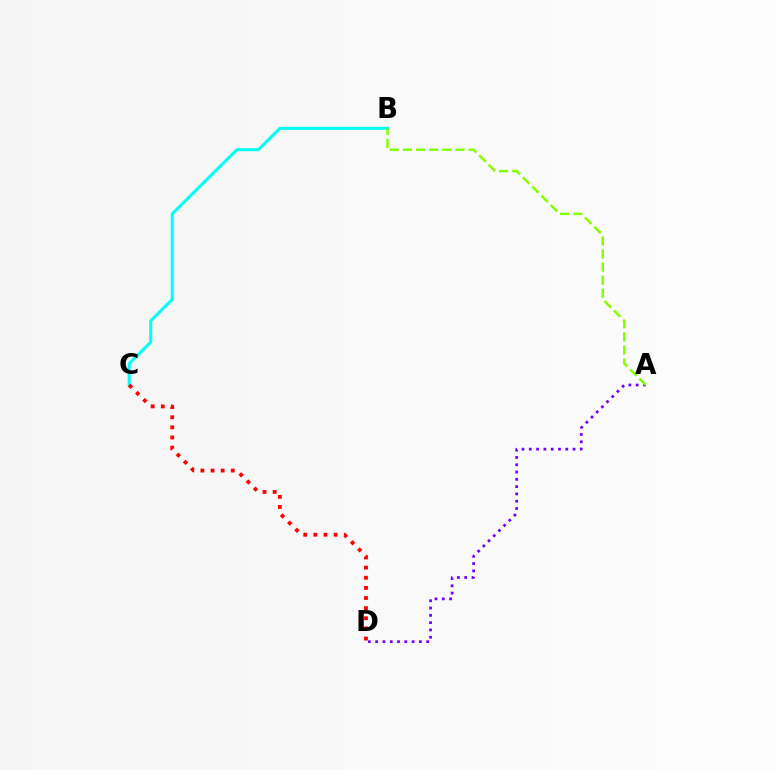{('B', 'C'): [{'color': '#00fff6', 'line_style': 'solid', 'thickness': 2.19}], ('C', 'D'): [{'color': '#ff0000', 'line_style': 'dotted', 'thickness': 2.75}], ('A', 'D'): [{'color': '#7200ff', 'line_style': 'dotted', 'thickness': 1.98}], ('A', 'B'): [{'color': '#84ff00', 'line_style': 'dashed', 'thickness': 1.78}]}